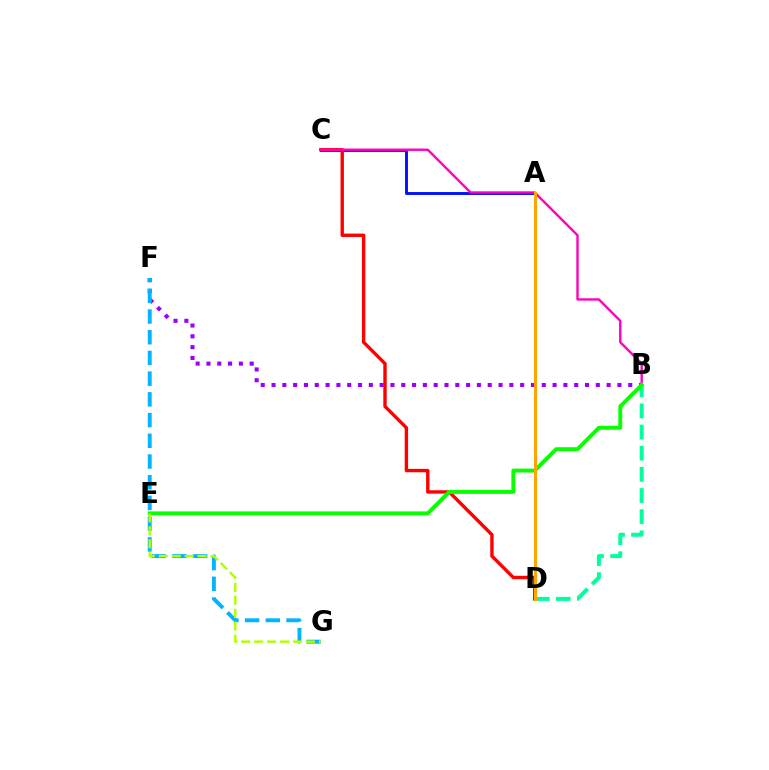{('B', 'F'): [{'color': '#9b00ff', 'line_style': 'dotted', 'thickness': 2.94}], ('A', 'C'): [{'color': '#0010ff', 'line_style': 'solid', 'thickness': 2.07}], ('B', 'D'): [{'color': '#00ff9d', 'line_style': 'dashed', 'thickness': 2.87}], ('C', 'D'): [{'color': '#ff0000', 'line_style': 'solid', 'thickness': 2.44}], ('B', 'C'): [{'color': '#ff00bd', 'line_style': 'solid', 'thickness': 1.71}], ('F', 'G'): [{'color': '#00b5ff', 'line_style': 'dashed', 'thickness': 2.81}], ('B', 'E'): [{'color': '#08ff00', 'line_style': 'solid', 'thickness': 2.81}], ('A', 'D'): [{'color': '#ffa500', 'line_style': 'solid', 'thickness': 2.22}], ('E', 'G'): [{'color': '#b3ff00', 'line_style': 'dashed', 'thickness': 1.76}]}